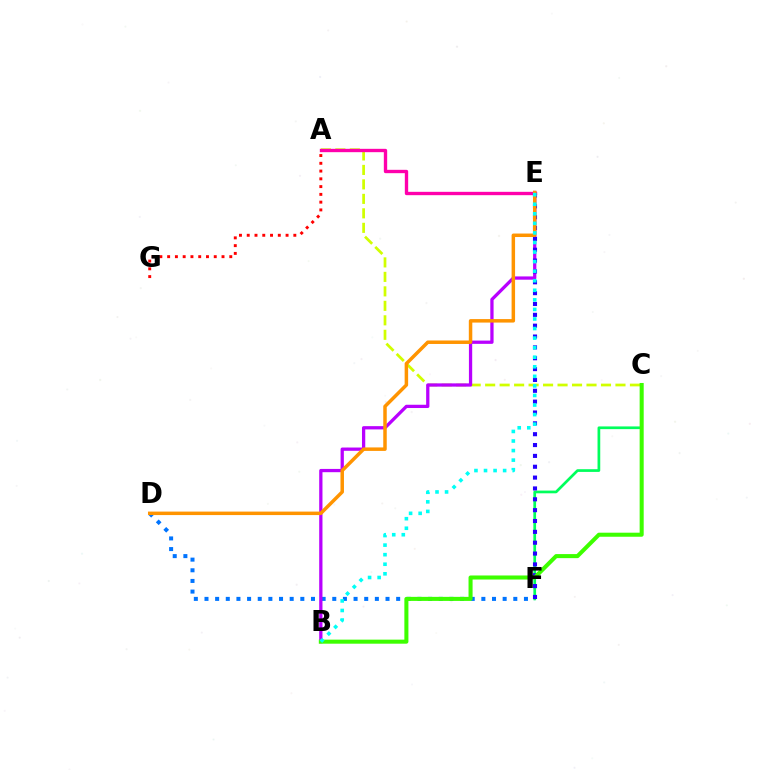{('A', 'C'): [{'color': '#d1ff00', 'line_style': 'dashed', 'thickness': 1.97}], ('A', 'E'): [{'color': '#ff00ac', 'line_style': 'solid', 'thickness': 2.41}], ('D', 'F'): [{'color': '#0074ff', 'line_style': 'dotted', 'thickness': 2.89}], ('C', 'F'): [{'color': '#00ff5c', 'line_style': 'solid', 'thickness': 1.95}], ('B', 'E'): [{'color': '#b900ff', 'line_style': 'solid', 'thickness': 2.35}, {'color': '#00fff6', 'line_style': 'dotted', 'thickness': 2.6}], ('E', 'F'): [{'color': '#2500ff', 'line_style': 'dotted', 'thickness': 2.95}], ('B', 'C'): [{'color': '#3dff00', 'line_style': 'solid', 'thickness': 2.92}], ('D', 'E'): [{'color': '#ff9400', 'line_style': 'solid', 'thickness': 2.51}], ('A', 'G'): [{'color': '#ff0000', 'line_style': 'dotted', 'thickness': 2.11}]}